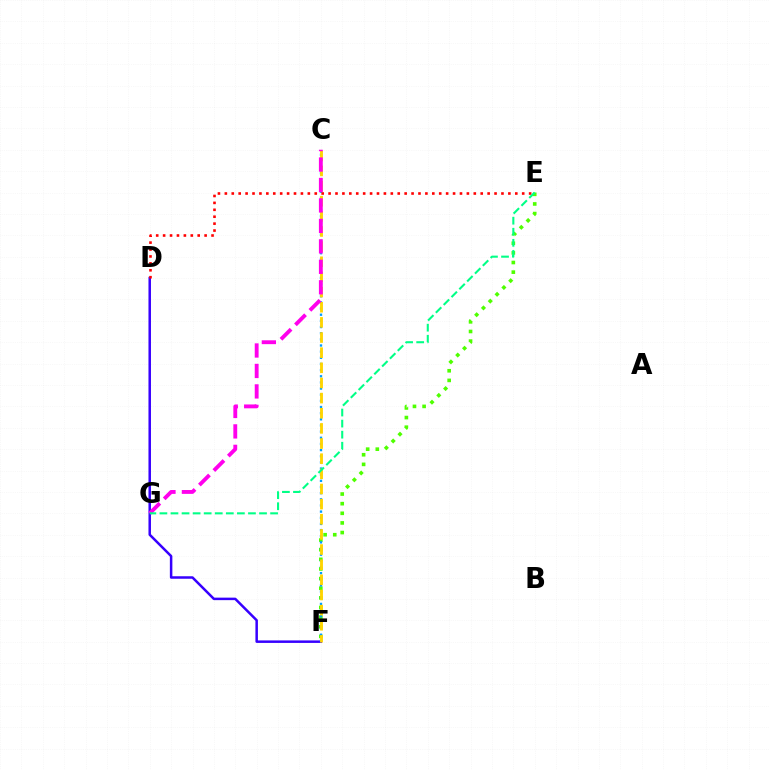{('D', 'F'): [{'color': '#3700ff', 'line_style': 'solid', 'thickness': 1.8}], ('E', 'F'): [{'color': '#4fff00', 'line_style': 'dotted', 'thickness': 2.62}], ('C', 'F'): [{'color': '#009eff', 'line_style': 'dotted', 'thickness': 1.67}, {'color': '#ffd500', 'line_style': 'dashed', 'thickness': 2.06}], ('C', 'G'): [{'color': '#ff00ed', 'line_style': 'dashed', 'thickness': 2.78}], ('D', 'E'): [{'color': '#ff0000', 'line_style': 'dotted', 'thickness': 1.88}], ('E', 'G'): [{'color': '#00ff86', 'line_style': 'dashed', 'thickness': 1.5}]}